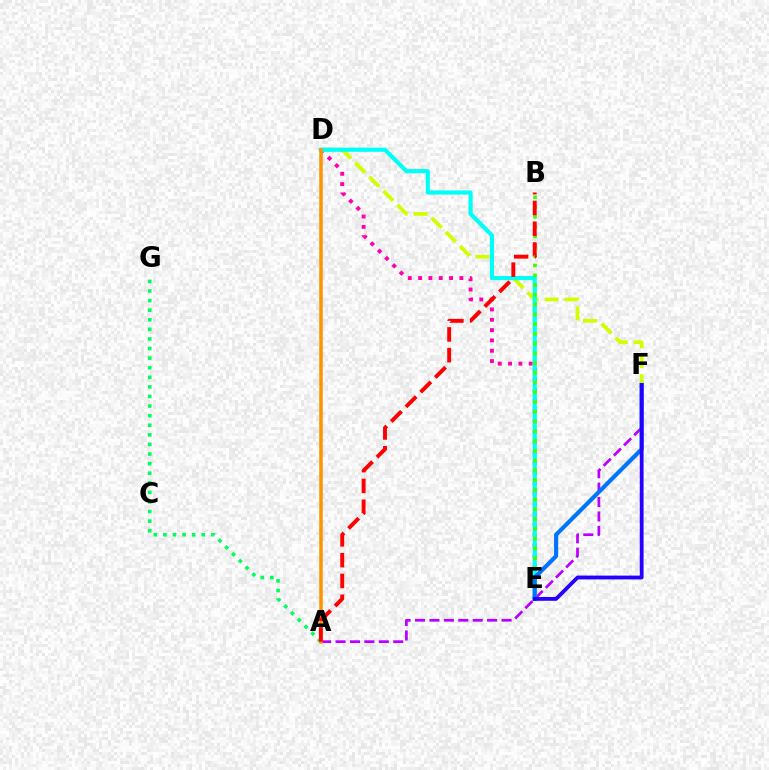{('A', 'G'): [{'color': '#00ff5c', 'line_style': 'dotted', 'thickness': 2.61}], ('A', 'F'): [{'color': '#b900ff', 'line_style': 'dashed', 'thickness': 1.96}], ('D', 'E'): [{'color': '#ff00ac', 'line_style': 'dotted', 'thickness': 2.81}, {'color': '#00fff6', 'line_style': 'solid', 'thickness': 3.0}], ('D', 'F'): [{'color': '#d1ff00', 'line_style': 'dashed', 'thickness': 2.7}], ('B', 'E'): [{'color': '#3dff00', 'line_style': 'dotted', 'thickness': 2.65}], ('A', 'D'): [{'color': '#ff9400', 'line_style': 'solid', 'thickness': 2.53}], ('E', 'F'): [{'color': '#0074ff', 'line_style': 'solid', 'thickness': 2.97}, {'color': '#2500ff', 'line_style': 'solid', 'thickness': 2.74}], ('A', 'B'): [{'color': '#ff0000', 'line_style': 'dashed', 'thickness': 2.82}]}